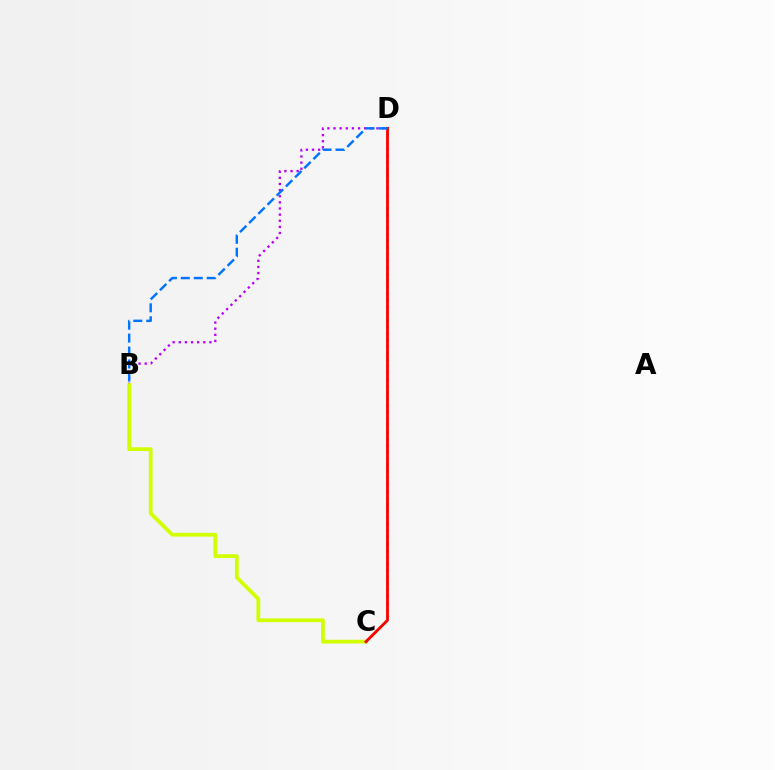{('B', 'D'): [{'color': '#b900ff', 'line_style': 'dotted', 'thickness': 1.67}, {'color': '#0074ff', 'line_style': 'dashed', 'thickness': 1.76}], ('C', 'D'): [{'color': '#00ff5c', 'line_style': 'dotted', 'thickness': 1.79}, {'color': '#ff0000', 'line_style': 'solid', 'thickness': 2.03}], ('B', 'C'): [{'color': '#d1ff00', 'line_style': 'solid', 'thickness': 2.71}]}